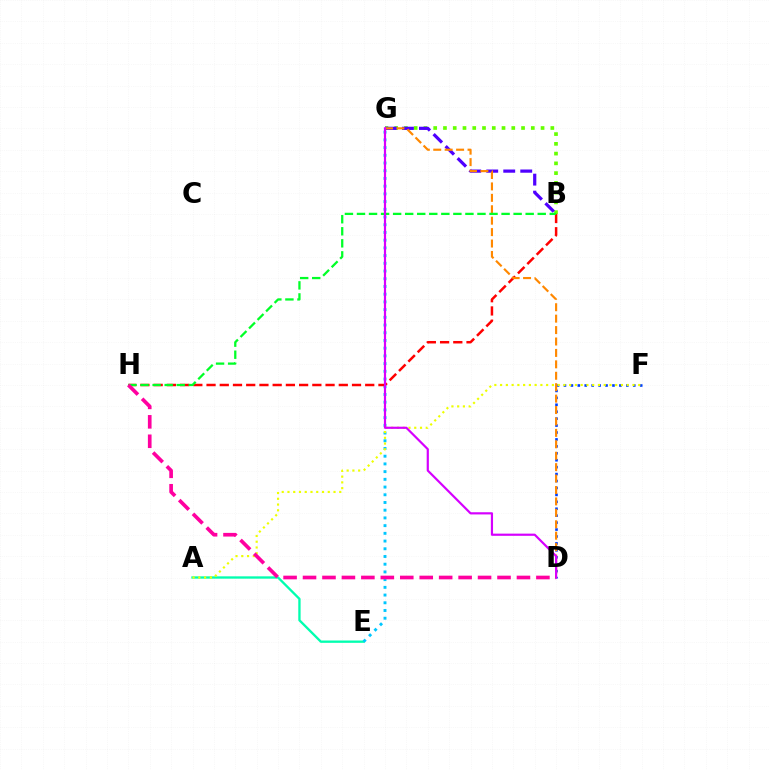{('A', 'E'): [{'color': '#00ffaf', 'line_style': 'solid', 'thickness': 1.68}], ('E', 'G'): [{'color': '#00c7ff', 'line_style': 'dotted', 'thickness': 2.1}], ('B', 'G'): [{'color': '#66ff00', 'line_style': 'dotted', 'thickness': 2.65}, {'color': '#4f00ff', 'line_style': 'dashed', 'thickness': 2.31}], ('B', 'H'): [{'color': '#ff0000', 'line_style': 'dashed', 'thickness': 1.8}, {'color': '#00ff27', 'line_style': 'dashed', 'thickness': 1.64}], ('D', 'F'): [{'color': '#003fff', 'line_style': 'dotted', 'thickness': 1.88}], ('D', 'G'): [{'color': '#ff8800', 'line_style': 'dashed', 'thickness': 1.55}, {'color': '#d600ff', 'line_style': 'solid', 'thickness': 1.58}], ('A', 'F'): [{'color': '#eeff00', 'line_style': 'dotted', 'thickness': 1.56}], ('D', 'H'): [{'color': '#ff00a0', 'line_style': 'dashed', 'thickness': 2.64}]}